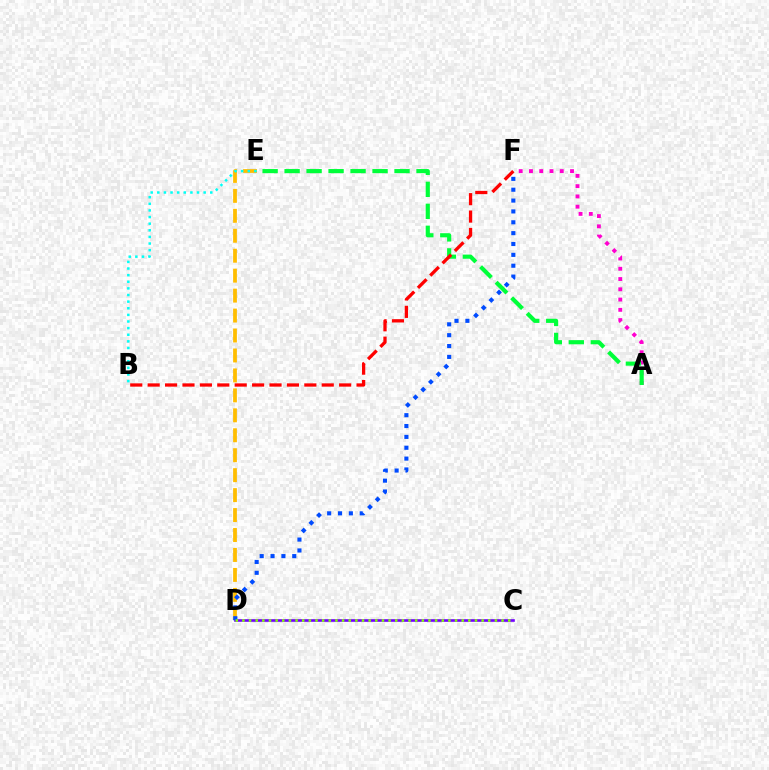{('D', 'E'): [{'color': '#ffbd00', 'line_style': 'dashed', 'thickness': 2.71}], ('C', 'D'): [{'color': '#7200ff', 'line_style': 'solid', 'thickness': 1.89}, {'color': '#84ff00', 'line_style': 'dotted', 'thickness': 1.81}], ('A', 'F'): [{'color': '#ff00cf', 'line_style': 'dotted', 'thickness': 2.79}], ('B', 'E'): [{'color': '#00fff6', 'line_style': 'dotted', 'thickness': 1.8}], ('D', 'F'): [{'color': '#004bff', 'line_style': 'dotted', 'thickness': 2.95}], ('A', 'E'): [{'color': '#00ff39', 'line_style': 'dashed', 'thickness': 2.99}], ('B', 'F'): [{'color': '#ff0000', 'line_style': 'dashed', 'thickness': 2.36}]}